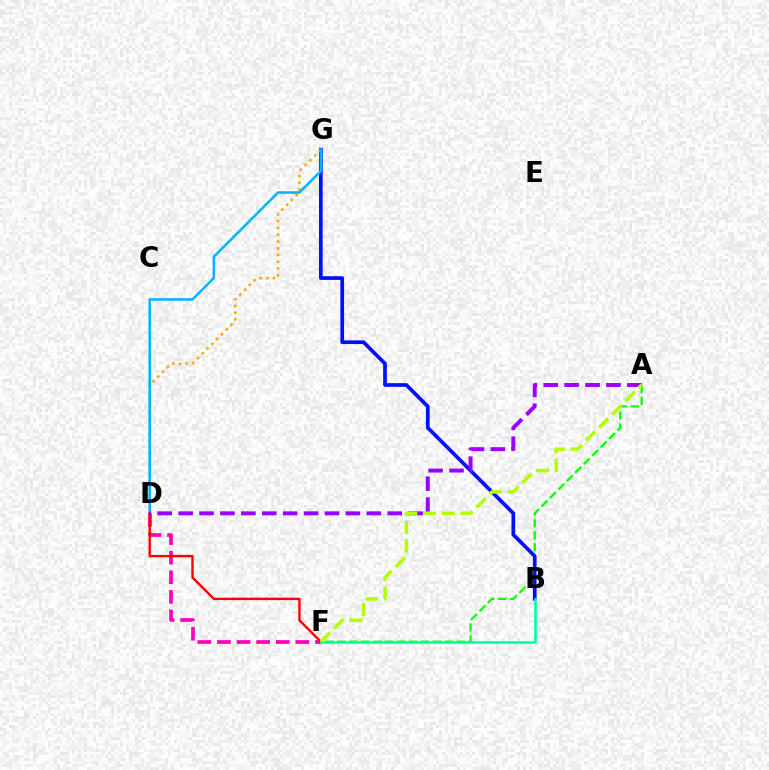{('A', 'F'): [{'color': '#08ff00', 'line_style': 'dashed', 'thickness': 1.62}, {'color': '#b3ff00', 'line_style': 'dashed', 'thickness': 2.54}], ('D', 'F'): [{'color': '#ff00bd', 'line_style': 'dashed', 'thickness': 2.66}, {'color': '#ff0000', 'line_style': 'solid', 'thickness': 1.72}], ('B', 'G'): [{'color': '#0010ff', 'line_style': 'solid', 'thickness': 2.66}], ('D', 'G'): [{'color': '#ffa500', 'line_style': 'dotted', 'thickness': 1.84}, {'color': '#00b5ff', 'line_style': 'solid', 'thickness': 1.83}], ('A', 'D'): [{'color': '#9b00ff', 'line_style': 'dashed', 'thickness': 2.84}], ('B', 'F'): [{'color': '#00ff9d', 'line_style': 'solid', 'thickness': 1.83}]}